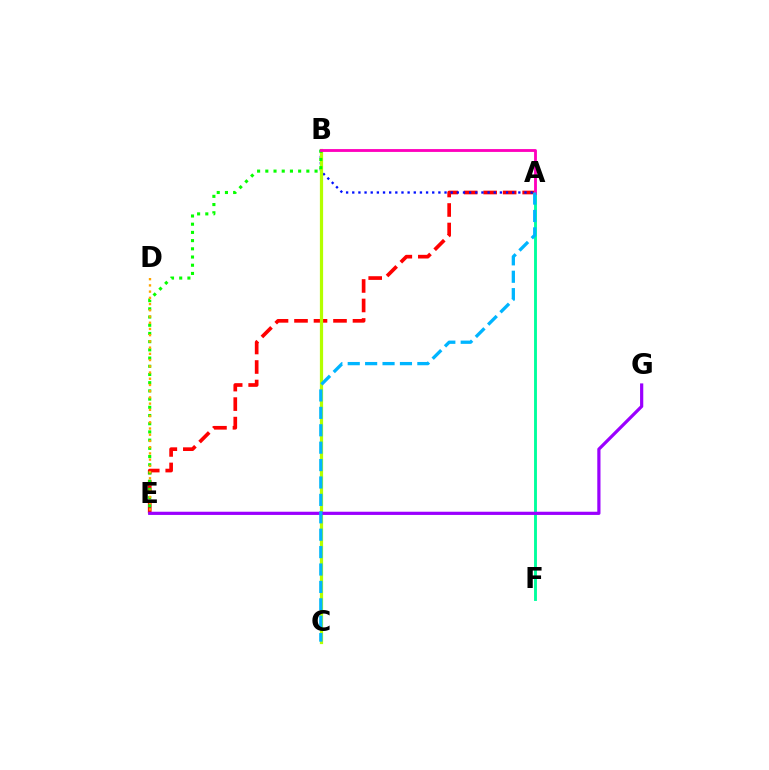{('A', 'E'): [{'color': '#ff0000', 'line_style': 'dashed', 'thickness': 2.65}], ('A', 'B'): [{'color': '#0010ff', 'line_style': 'dotted', 'thickness': 1.67}, {'color': '#ff00bd', 'line_style': 'solid', 'thickness': 2.05}], ('B', 'C'): [{'color': '#b3ff00', 'line_style': 'solid', 'thickness': 2.32}], ('A', 'F'): [{'color': '#00ff9d', 'line_style': 'solid', 'thickness': 2.08}], ('B', 'E'): [{'color': '#08ff00', 'line_style': 'dotted', 'thickness': 2.23}], ('D', 'E'): [{'color': '#ffa500', 'line_style': 'dotted', 'thickness': 1.69}], ('E', 'G'): [{'color': '#9b00ff', 'line_style': 'solid', 'thickness': 2.3}], ('A', 'C'): [{'color': '#00b5ff', 'line_style': 'dashed', 'thickness': 2.36}]}